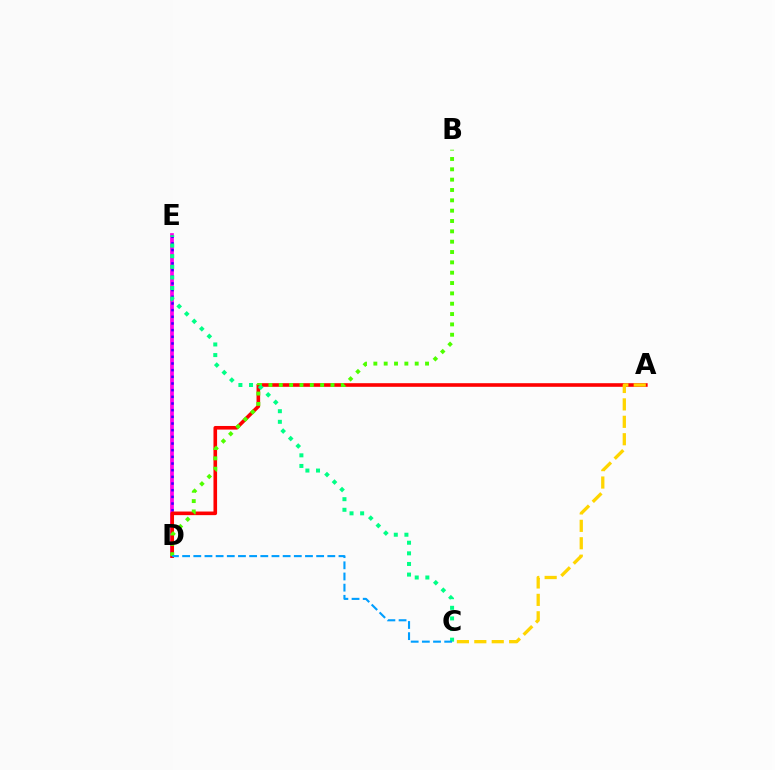{('D', 'E'): [{'color': '#ff00ed', 'line_style': 'solid', 'thickness': 2.69}, {'color': '#3700ff', 'line_style': 'dotted', 'thickness': 1.81}], ('A', 'D'): [{'color': '#ff0000', 'line_style': 'solid', 'thickness': 2.6}], ('A', 'C'): [{'color': '#ffd500', 'line_style': 'dashed', 'thickness': 2.37}], ('B', 'D'): [{'color': '#4fff00', 'line_style': 'dotted', 'thickness': 2.81}], ('C', 'E'): [{'color': '#00ff86', 'line_style': 'dotted', 'thickness': 2.89}], ('C', 'D'): [{'color': '#009eff', 'line_style': 'dashed', 'thickness': 1.52}]}